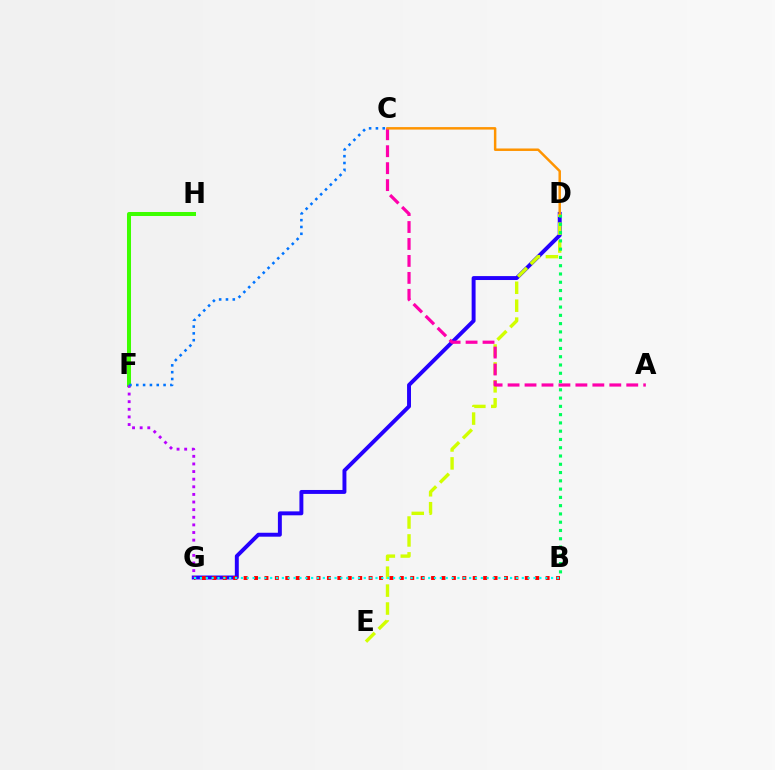{('F', 'H'): [{'color': '#3dff00', 'line_style': 'solid', 'thickness': 2.89}], ('D', 'G'): [{'color': '#2500ff', 'line_style': 'solid', 'thickness': 2.83}], ('B', 'G'): [{'color': '#ff0000', 'line_style': 'dotted', 'thickness': 2.83}, {'color': '#00fff6', 'line_style': 'dotted', 'thickness': 1.59}], ('D', 'E'): [{'color': '#d1ff00', 'line_style': 'dashed', 'thickness': 2.43}], ('F', 'G'): [{'color': '#b900ff', 'line_style': 'dotted', 'thickness': 2.07}], ('C', 'F'): [{'color': '#0074ff', 'line_style': 'dotted', 'thickness': 1.85}], ('A', 'C'): [{'color': '#ff00ac', 'line_style': 'dashed', 'thickness': 2.3}], ('B', 'D'): [{'color': '#00ff5c', 'line_style': 'dotted', 'thickness': 2.25}], ('C', 'D'): [{'color': '#ff9400', 'line_style': 'solid', 'thickness': 1.79}]}